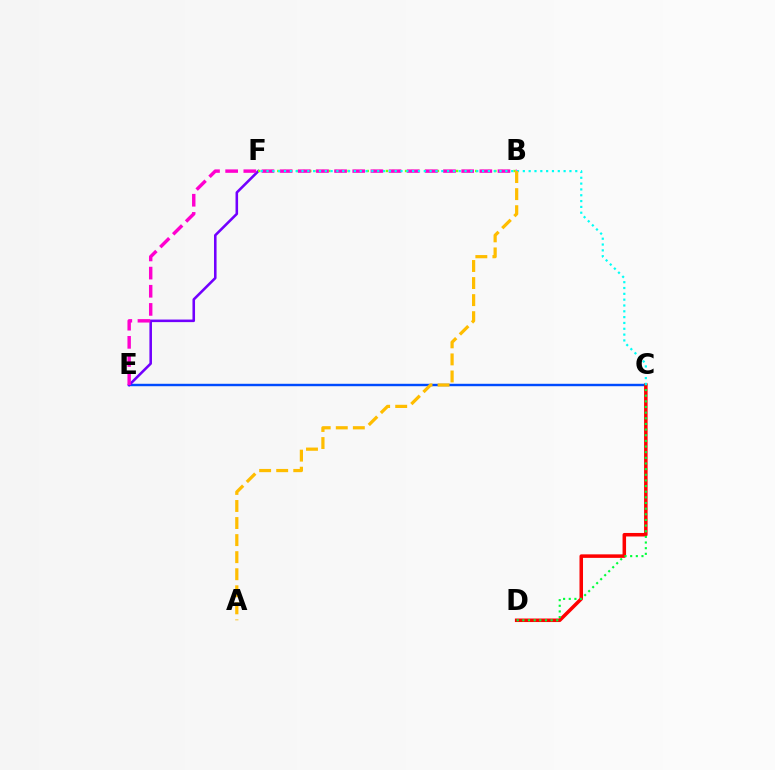{('C', 'E'): [{'color': '#004bff', 'line_style': 'solid', 'thickness': 1.74}], ('C', 'D'): [{'color': '#ff0000', 'line_style': 'solid', 'thickness': 2.54}, {'color': '#00ff39', 'line_style': 'dotted', 'thickness': 1.53}], ('E', 'F'): [{'color': '#7200ff', 'line_style': 'solid', 'thickness': 1.85}], ('B', 'F'): [{'color': '#84ff00', 'line_style': 'dotted', 'thickness': 1.73}], ('B', 'E'): [{'color': '#ff00cf', 'line_style': 'dashed', 'thickness': 2.47}], ('C', 'F'): [{'color': '#00fff6', 'line_style': 'dotted', 'thickness': 1.58}], ('A', 'B'): [{'color': '#ffbd00', 'line_style': 'dashed', 'thickness': 2.32}]}